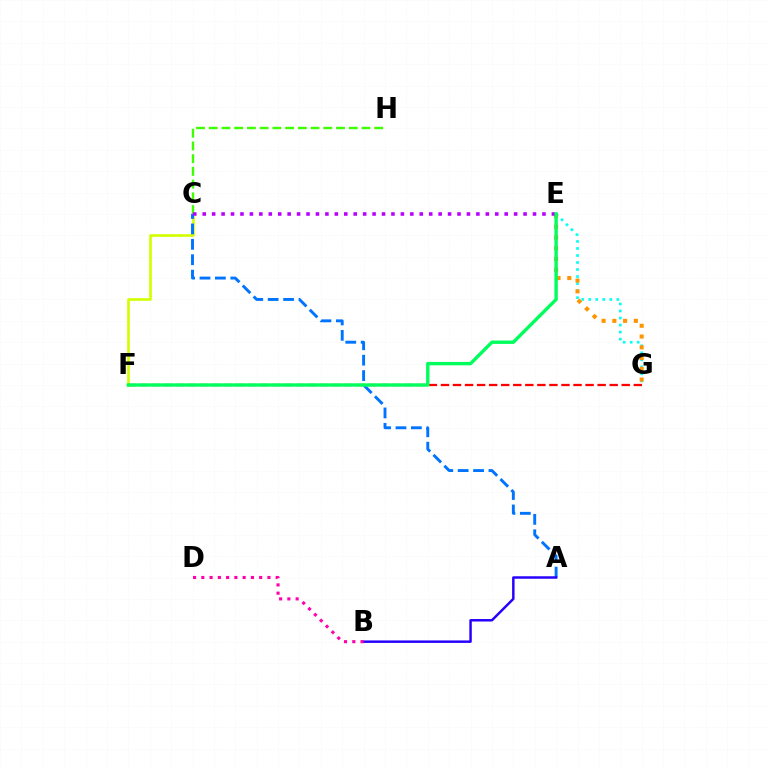{('C', 'F'): [{'color': '#d1ff00', 'line_style': 'solid', 'thickness': 1.92}], ('F', 'G'): [{'color': '#ff0000', 'line_style': 'dashed', 'thickness': 1.64}], ('C', 'H'): [{'color': '#3dff00', 'line_style': 'dashed', 'thickness': 1.73}], ('E', 'G'): [{'color': '#00fff6', 'line_style': 'dotted', 'thickness': 1.91}, {'color': '#ff9400', 'line_style': 'dotted', 'thickness': 2.92}], ('A', 'C'): [{'color': '#0074ff', 'line_style': 'dashed', 'thickness': 2.09}], ('C', 'E'): [{'color': '#b900ff', 'line_style': 'dotted', 'thickness': 2.56}], ('E', 'F'): [{'color': '#00ff5c', 'line_style': 'solid', 'thickness': 2.44}], ('A', 'B'): [{'color': '#2500ff', 'line_style': 'solid', 'thickness': 1.77}], ('B', 'D'): [{'color': '#ff00ac', 'line_style': 'dotted', 'thickness': 2.25}]}